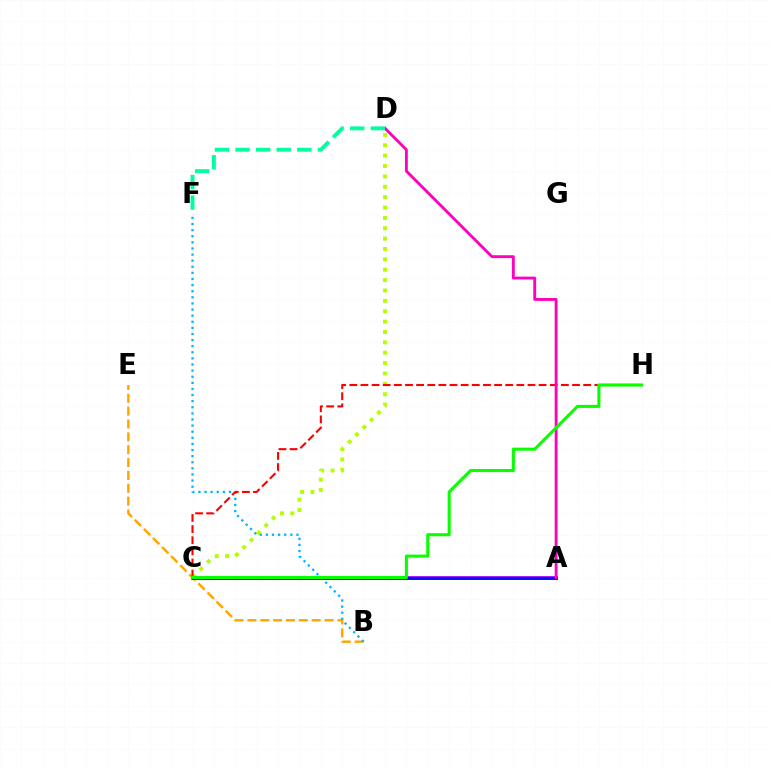{('B', 'E'): [{'color': '#ffa500', 'line_style': 'dashed', 'thickness': 1.75}], ('C', 'D'): [{'color': '#b3ff00', 'line_style': 'dotted', 'thickness': 2.82}], ('B', 'F'): [{'color': '#00b5ff', 'line_style': 'dotted', 'thickness': 1.66}], ('A', 'C'): [{'color': '#9b00ff', 'line_style': 'solid', 'thickness': 2.7}, {'color': '#0010ff', 'line_style': 'solid', 'thickness': 2.03}], ('C', 'H'): [{'color': '#ff0000', 'line_style': 'dashed', 'thickness': 1.51}, {'color': '#08ff00', 'line_style': 'solid', 'thickness': 2.22}], ('A', 'D'): [{'color': '#ff00bd', 'line_style': 'solid', 'thickness': 2.05}], ('D', 'F'): [{'color': '#00ff9d', 'line_style': 'dashed', 'thickness': 2.8}]}